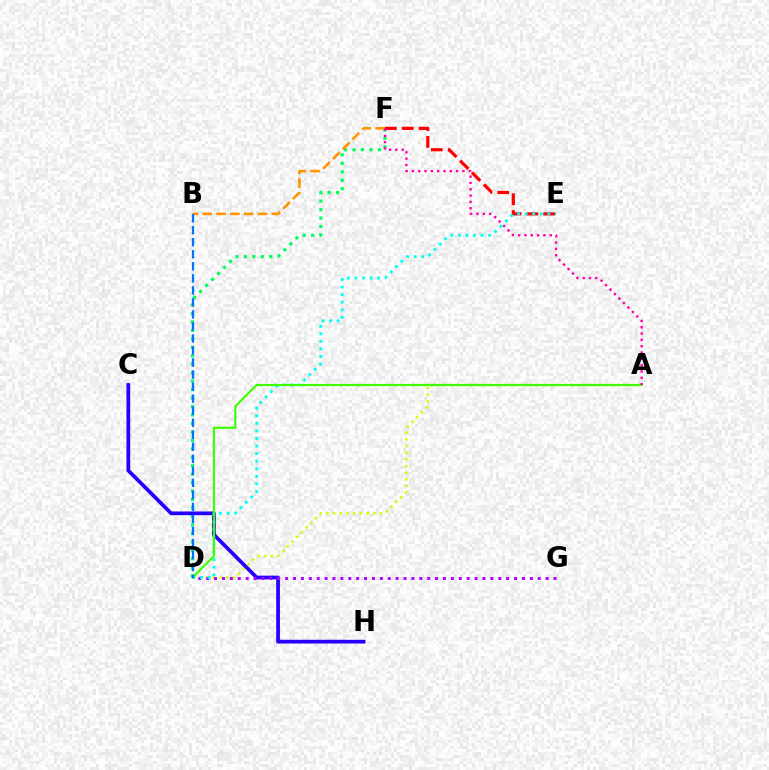{('D', 'F'): [{'color': '#00ff5c', 'line_style': 'dotted', 'thickness': 2.3}], ('C', 'H'): [{'color': '#2500ff', 'line_style': 'solid', 'thickness': 2.69}], ('A', 'D'): [{'color': '#d1ff00', 'line_style': 'dotted', 'thickness': 1.82}, {'color': '#3dff00', 'line_style': 'solid', 'thickness': 1.56}], ('D', 'G'): [{'color': '#b900ff', 'line_style': 'dotted', 'thickness': 2.14}], ('E', 'F'): [{'color': '#ff0000', 'line_style': 'dashed', 'thickness': 2.29}], ('B', 'F'): [{'color': '#ff9400', 'line_style': 'dashed', 'thickness': 1.88}], ('D', 'E'): [{'color': '#00fff6', 'line_style': 'dotted', 'thickness': 2.06}], ('B', 'D'): [{'color': '#0074ff', 'line_style': 'dashed', 'thickness': 1.63}], ('A', 'F'): [{'color': '#ff00ac', 'line_style': 'dotted', 'thickness': 1.72}]}